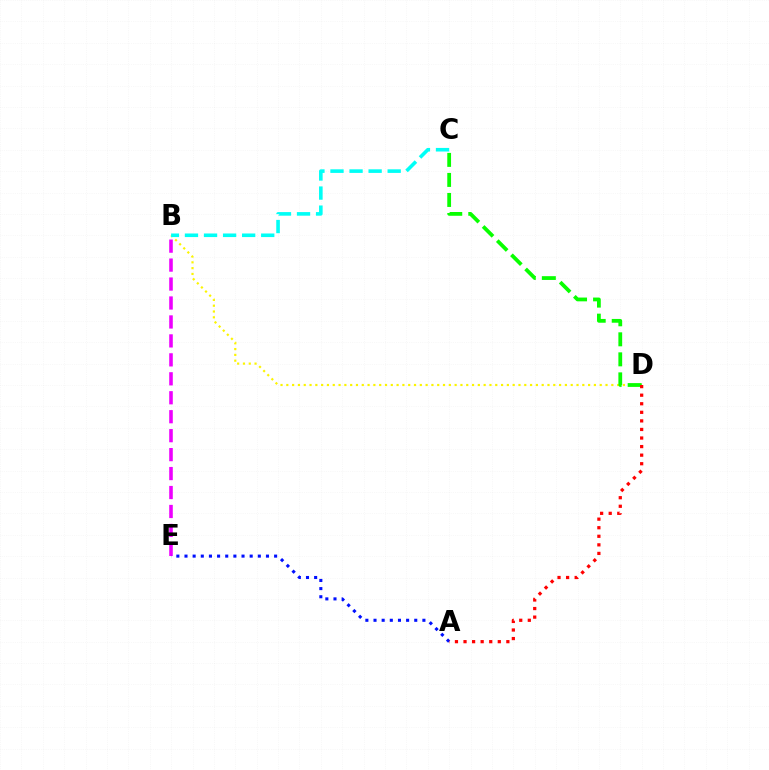{('B', 'E'): [{'color': '#ee00ff', 'line_style': 'dashed', 'thickness': 2.57}], ('B', 'D'): [{'color': '#fcf500', 'line_style': 'dotted', 'thickness': 1.58}], ('B', 'C'): [{'color': '#00fff6', 'line_style': 'dashed', 'thickness': 2.59}], ('A', 'E'): [{'color': '#0010ff', 'line_style': 'dotted', 'thickness': 2.21}], ('C', 'D'): [{'color': '#08ff00', 'line_style': 'dashed', 'thickness': 2.72}], ('A', 'D'): [{'color': '#ff0000', 'line_style': 'dotted', 'thickness': 2.33}]}